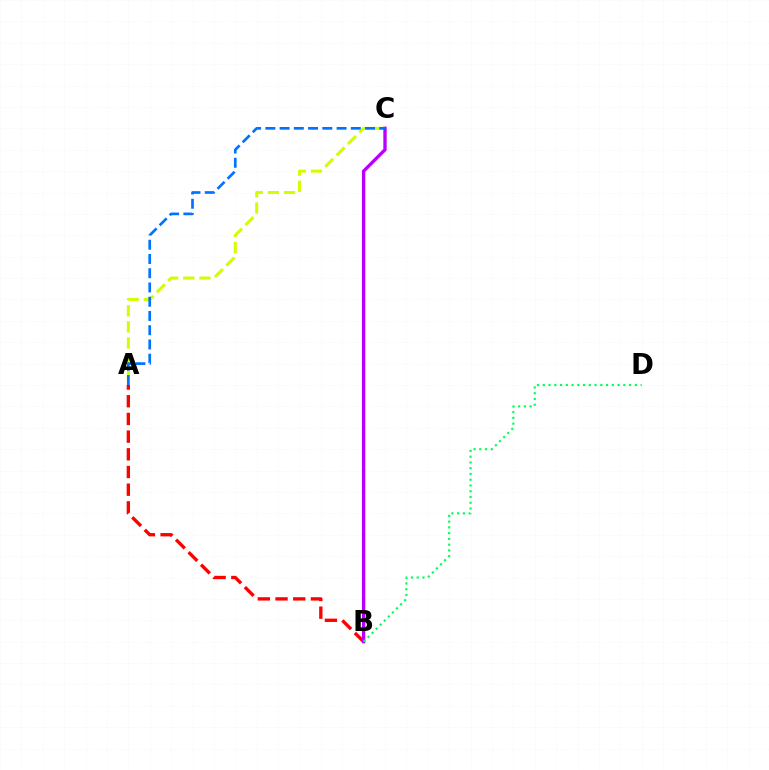{('A', 'C'): [{'color': '#d1ff00', 'line_style': 'dashed', 'thickness': 2.19}, {'color': '#0074ff', 'line_style': 'dashed', 'thickness': 1.94}], ('A', 'B'): [{'color': '#ff0000', 'line_style': 'dashed', 'thickness': 2.4}], ('B', 'C'): [{'color': '#b900ff', 'line_style': 'solid', 'thickness': 2.41}], ('B', 'D'): [{'color': '#00ff5c', 'line_style': 'dotted', 'thickness': 1.56}]}